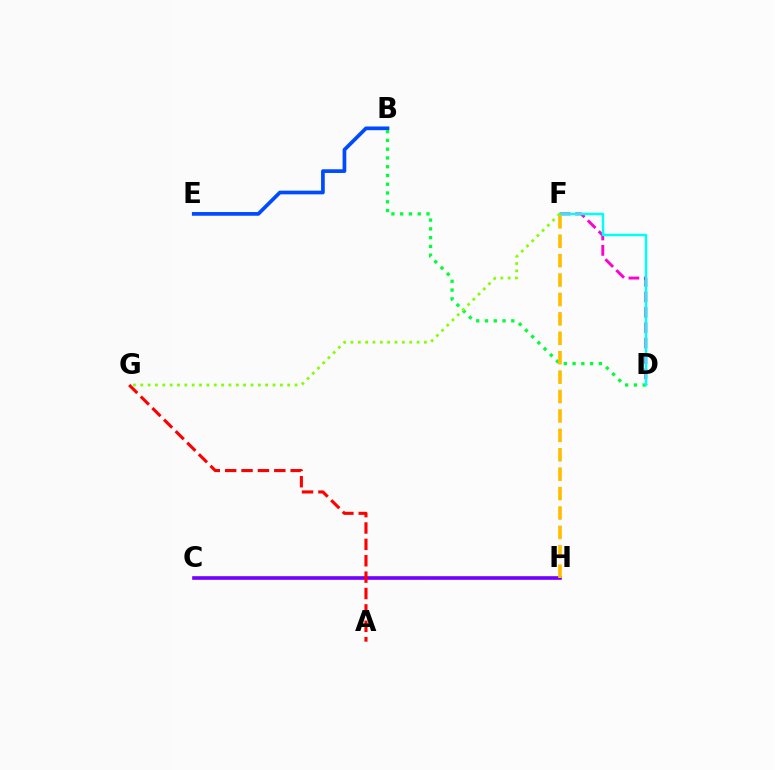{('B', 'E'): [{'color': '#004bff', 'line_style': 'solid', 'thickness': 2.67}], ('D', 'F'): [{'color': '#ff00cf', 'line_style': 'dashed', 'thickness': 2.09}, {'color': '#00fff6', 'line_style': 'solid', 'thickness': 1.79}], ('C', 'H'): [{'color': '#7200ff', 'line_style': 'solid', 'thickness': 2.61}], ('A', 'G'): [{'color': '#ff0000', 'line_style': 'dashed', 'thickness': 2.23}], ('B', 'D'): [{'color': '#00ff39', 'line_style': 'dotted', 'thickness': 2.38}], ('F', 'H'): [{'color': '#ffbd00', 'line_style': 'dashed', 'thickness': 2.64}], ('F', 'G'): [{'color': '#84ff00', 'line_style': 'dotted', 'thickness': 2.0}]}